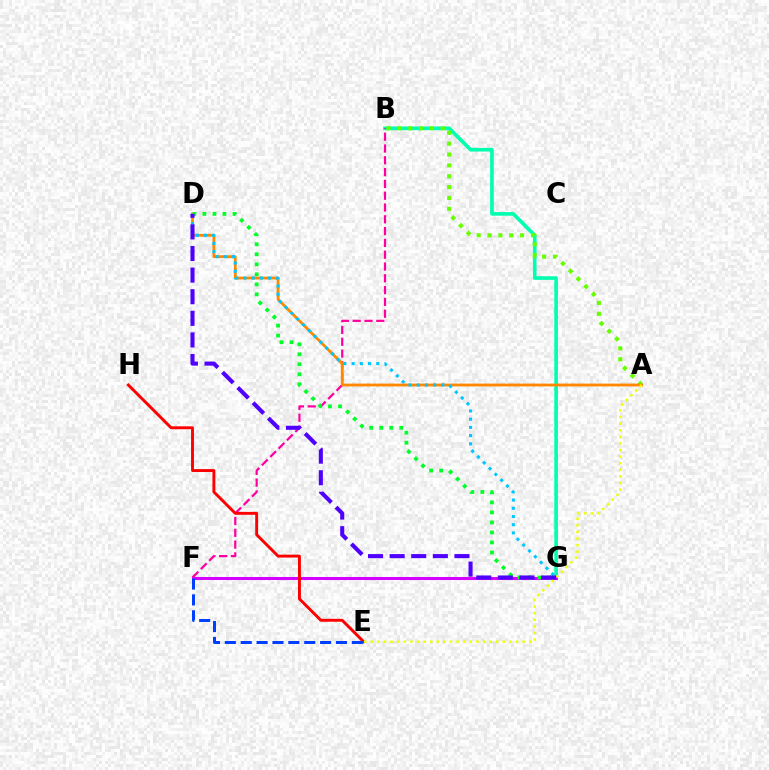{('B', 'G'): [{'color': '#00ffaf', 'line_style': 'solid', 'thickness': 2.62}], ('F', 'G'): [{'color': '#d600ff', 'line_style': 'solid', 'thickness': 2.19}], ('A', 'B'): [{'color': '#66ff00', 'line_style': 'dotted', 'thickness': 2.95}], ('B', 'F'): [{'color': '#ff00a0', 'line_style': 'dashed', 'thickness': 1.6}], ('A', 'D'): [{'color': '#ff8800', 'line_style': 'solid', 'thickness': 2.02}], ('E', 'H'): [{'color': '#ff0000', 'line_style': 'solid', 'thickness': 2.09}], ('E', 'F'): [{'color': '#003fff', 'line_style': 'dashed', 'thickness': 2.16}], ('D', 'G'): [{'color': '#00ff27', 'line_style': 'dotted', 'thickness': 2.72}, {'color': '#00c7ff', 'line_style': 'dotted', 'thickness': 2.23}, {'color': '#4f00ff', 'line_style': 'dashed', 'thickness': 2.93}], ('A', 'E'): [{'color': '#eeff00', 'line_style': 'dotted', 'thickness': 1.79}]}